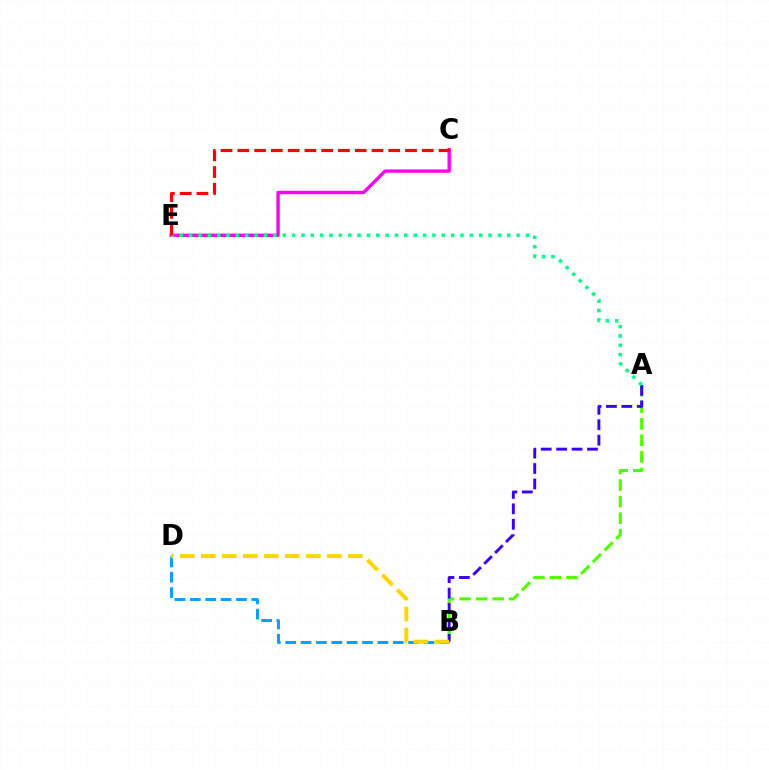{('C', 'E'): [{'color': '#ff00ed', 'line_style': 'solid', 'thickness': 2.42}, {'color': '#ff0000', 'line_style': 'dashed', 'thickness': 2.28}], ('A', 'B'): [{'color': '#4fff00', 'line_style': 'dashed', 'thickness': 2.25}, {'color': '#3700ff', 'line_style': 'dashed', 'thickness': 2.1}], ('B', 'D'): [{'color': '#009eff', 'line_style': 'dashed', 'thickness': 2.09}, {'color': '#ffd500', 'line_style': 'dashed', 'thickness': 2.85}], ('A', 'E'): [{'color': '#00ff86', 'line_style': 'dotted', 'thickness': 2.54}]}